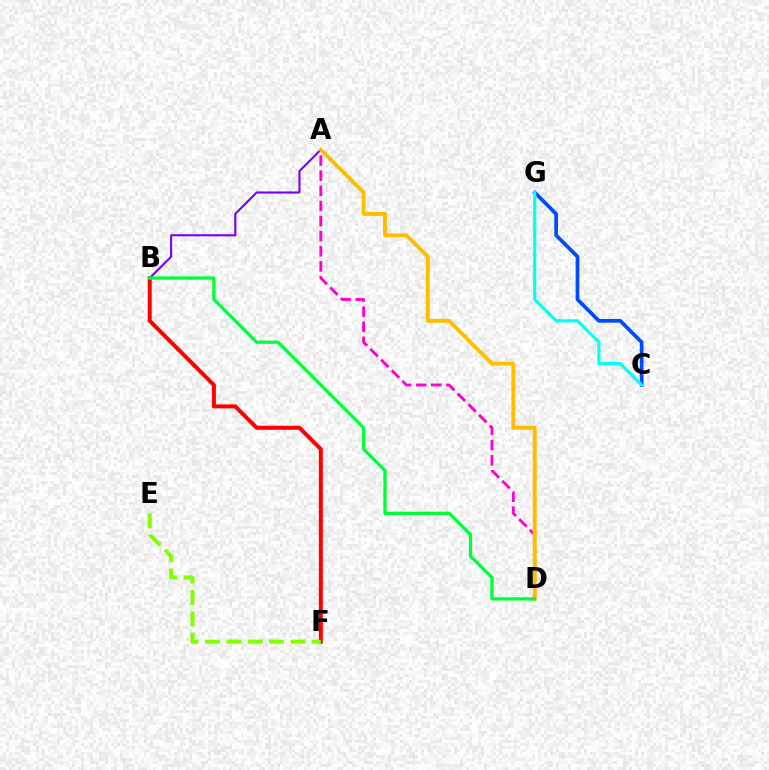{('C', 'G'): [{'color': '#004bff', 'line_style': 'solid', 'thickness': 2.67}, {'color': '#00fff6', 'line_style': 'solid', 'thickness': 2.28}], ('B', 'F'): [{'color': '#ff0000', 'line_style': 'solid', 'thickness': 2.89}], ('A', 'B'): [{'color': '#7200ff', 'line_style': 'solid', 'thickness': 1.5}], ('A', 'D'): [{'color': '#ff00cf', 'line_style': 'dashed', 'thickness': 2.05}, {'color': '#ffbd00', 'line_style': 'solid', 'thickness': 2.81}], ('B', 'D'): [{'color': '#00ff39', 'line_style': 'solid', 'thickness': 2.36}], ('E', 'F'): [{'color': '#84ff00', 'line_style': 'dashed', 'thickness': 2.9}]}